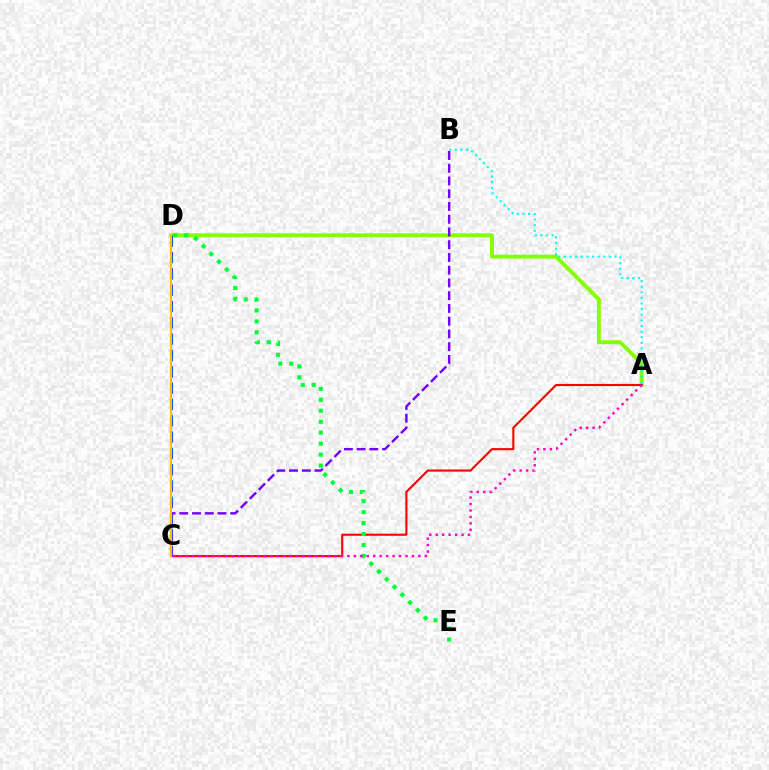{('A', 'D'): [{'color': '#84ff00', 'line_style': 'solid', 'thickness': 2.81}], ('A', 'C'): [{'color': '#ff0000', 'line_style': 'solid', 'thickness': 1.53}, {'color': '#ff00cf', 'line_style': 'dotted', 'thickness': 1.75}], ('C', 'D'): [{'color': '#004bff', 'line_style': 'dashed', 'thickness': 2.22}, {'color': '#ffbd00', 'line_style': 'solid', 'thickness': 1.59}], ('A', 'B'): [{'color': '#00fff6', 'line_style': 'dotted', 'thickness': 1.53}], ('D', 'E'): [{'color': '#00ff39', 'line_style': 'dotted', 'thickness': 2.98}], ('B', 'C'): [{'color': '#7200ff', 'line_style': 'dashed', 'thickness': 1.73}]}